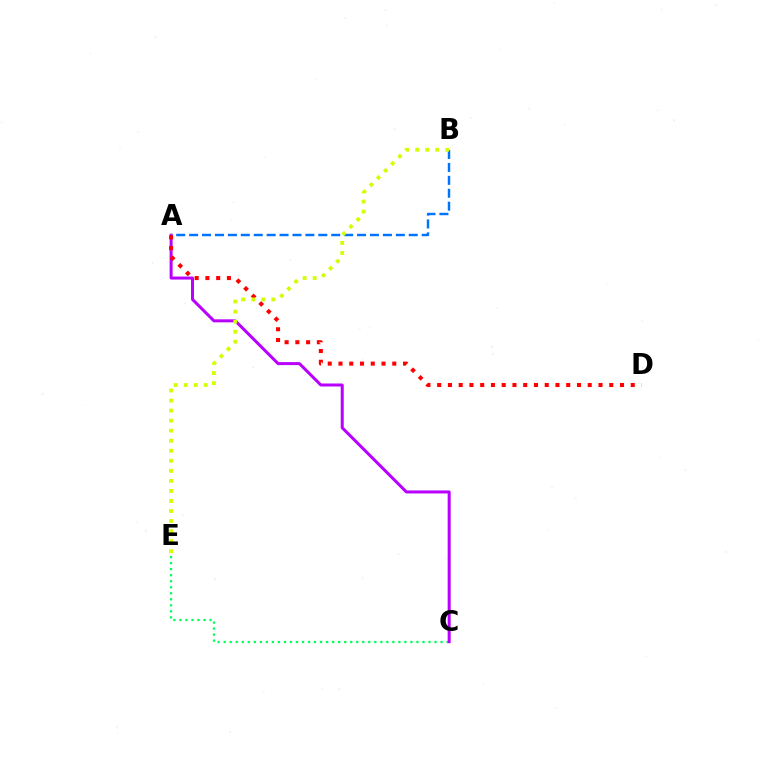{('C', 'E'): [{'color': '#00ff5c', 'line_style': 'dotted', 'thickness': 1.64}], ('A', 'C'): [{'color': '#b900ff', 'line_style': 'solid', 'thickness': 2.17}], ('A', 'B'): [{'color': '#0074ff', 'line_style': 'dashed', 'thickness': 1.75}], ('A', 'D'): [{'color': '#ff0000', 'line_style': 'dotted', 'thickness': 2.92}], ('B', 'E'): [{'color': '#d1ff00', 'line_style': 'dotted', 'thickness': 2.73}]}